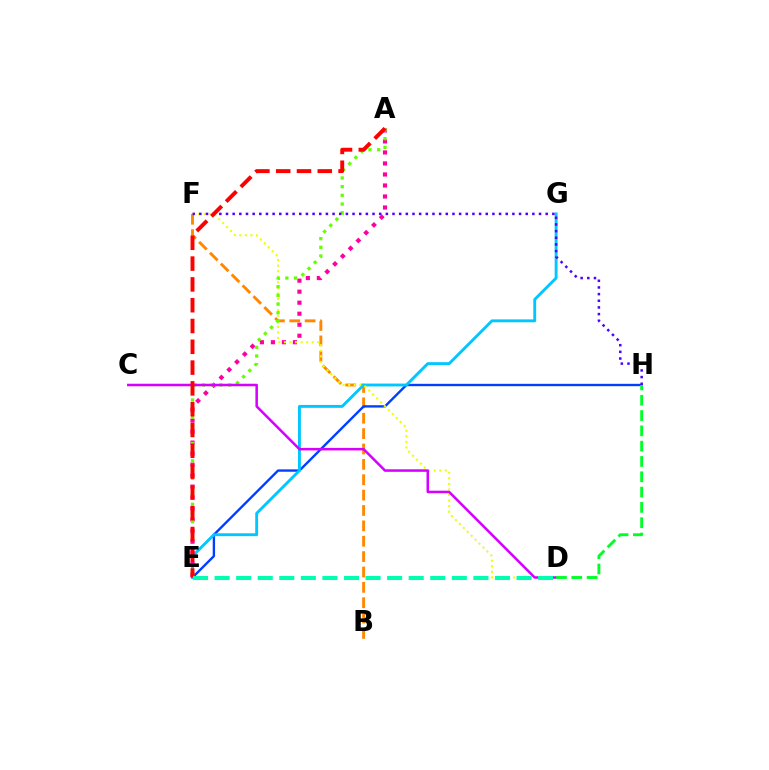{('B', 'F'): [{'color': '#ff8800', 'line_style': 'dashed', 'thickness': 2.09}], ('E', 'H'): [{'color': '#003fff', 'line_style': 'solid', 'thickness': 1.71}], ('E', 'G'): [{'color': '#00c7ff', 'line_style': 'solid', 'thickness': 2.08}], ('A', 'E'): [{'color': '#ff00a0', 'line_style': 'dotted', 'thickness': 2.99}, {'color': '#66ff00', 'line_style': 'dotted', 'thickness': 2.36}, {'color': '#ff0000', 'line_style': 'dashed', 'thickness': 2.83}], ('D', 'F'): [{'color': '#eeff00', 'line_style': 'dotted', 'thickness': 1.51}], ('F', 'H'): [{'color': '#4f00ff', 'line_style': 'dotted', 'thickness': 1.81}], ('C', 'D'): [{'color': '#d600ff', 'line_style': 'solid', 'thickness': 1.82}], ('D', 'E'): [{'color': '#00ffaf', 'line_style': 'dashed', 'thickness': 2.93}], ('D', 'H'): [{'color': '#00ff27', 'line_style': 'dashed', 'thickness': 2.08}]}